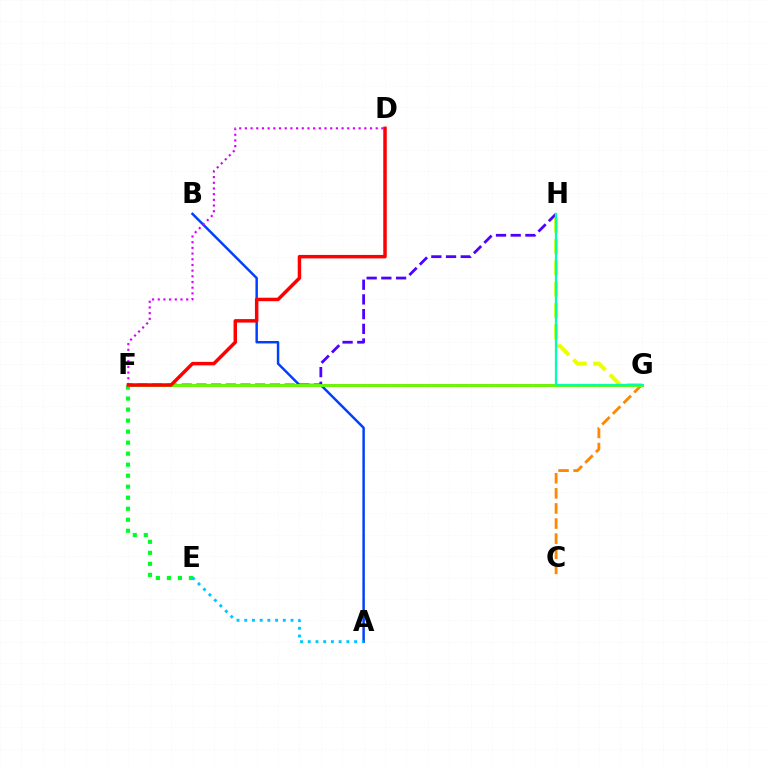{('F', 'G'): [{'color': '#ff00a0', 'line_style': 'solid', 'thickness': 2.16}, {'color': '#66ff00', 'line_style': 'solid', 'thickness': 2.08}], ('C', 'G'): [{'color': '#ff8800', 'line_style': 'dashed', 'thickness': 2.05}], ('A', 'B'): [{'color': '#003fff', 'line_style': 'solid', 'thickness': 1.77}], ('E', 'F'): [{'color': '#00ff27', 'line_style': 'dotted', 'thickness': 2.99}], ('G', 'H'): [{'color': '#eeff00', 'line_style': 'dashed', 'thickness': 2.89}, {'color': '#00ffaf', 'line_style': 'solid', 'thickness': 1.66}], ('A', 'E'): [{'color': '#00c7ff', 'line_style': 'dotted', 'thickness': 2.1}], ('F', 'H'): [{'color': '#4f00ff', 'line_style': 'dashed', 'thickness': 2.0}], ('D', 'F'): [{'color': '#d600ff', 'line_style': 'dotted', 'thickness': 1.55}, {'color': '#ff0000', 'line_style': 'solid', 'thickness': 2.5}]}